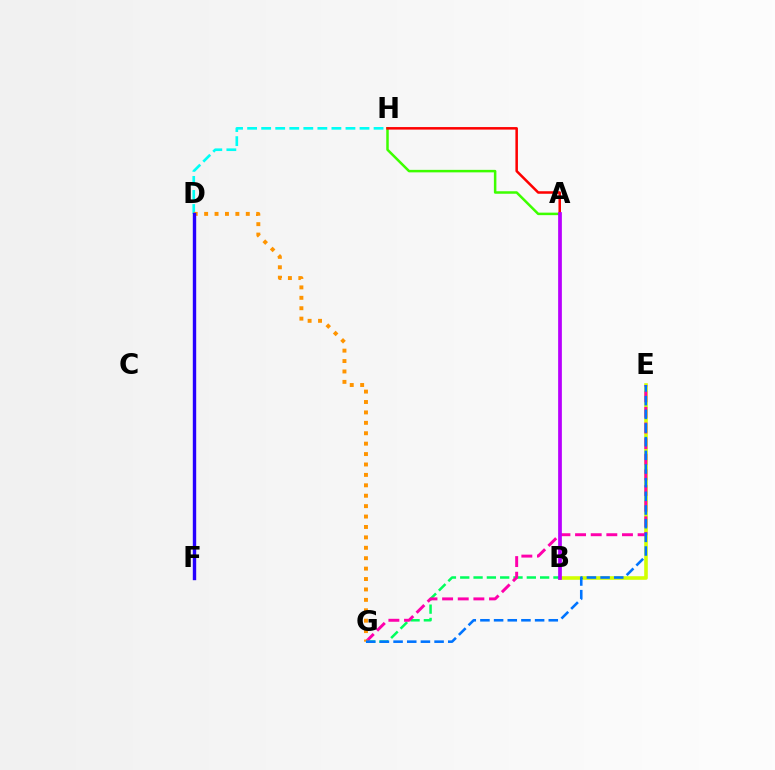{('D', 'H'): [{'color': '#00fff6', 'line_style': 'dashed', 'thickness': 1.91}], ('B', 'E'): [{'color': '#d1ff00', 'line_style': 'solid', 'thickness': 2.58}], ('B', 'G'): [{'color': '#00ff5c', 'line_style': 'dashed', 'thickness': 1.81}], ('A', 'H'): [{'color': '#3dff00', 'line_style': 'solid', 'thickness': 1.8}, {'color': '#ff0000', 'line_style': 'solid', 'thickness': 1.82}], ('E', 'G'): [{'color': '#ff00ac', 'line_style': 'dashed', 'thickness': 2.12}, {'color': '#0074ff', 'line_style': 'dashed', 'thickness': 1.86}], ('D', 'G'): [{'color': '#ff9400', 'line_style': 'dotted', 'thickness': 2.83}], ('D', 'F'): [{'color': '#2500ff', 'line_style': 'solid', 'thickness': 2.44}], ('A', 'B'): [{'color': '#b900ff', 'line_style': 'solid', 'thickness': 2.68}]}